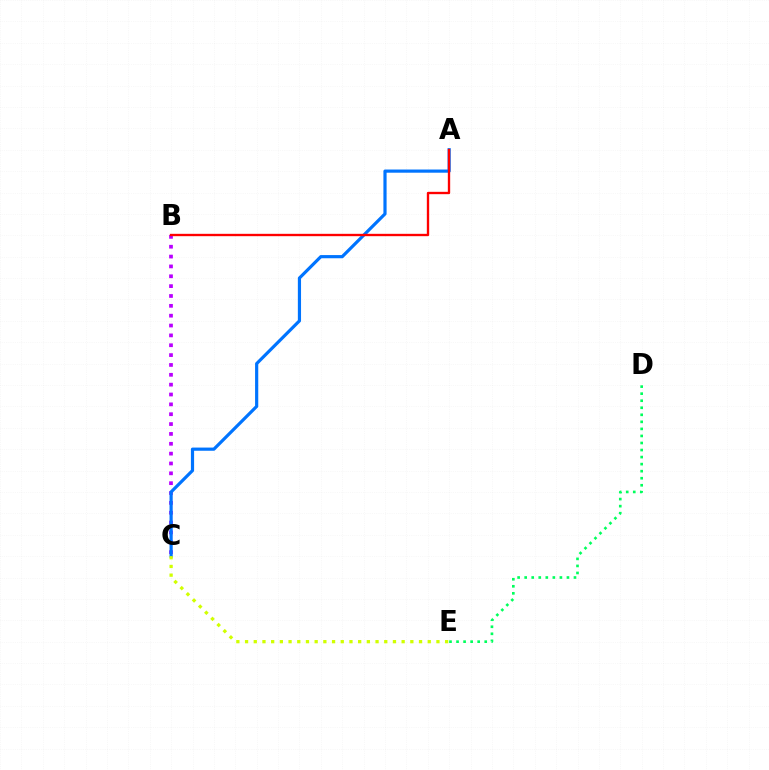{('B', 'C'): [{'color': '#b900ff', 'line_style': 'dotted', 'thickness': 2.68}], ('A', 'C'): [{'color': '#0074ff', 'line_style': 'solid', 'thickness': 2.29}], ('A', 'B'): [{'color': '#ff0000', 'line_style': 'solid', 'thickness': 1.69}], ('C', 'E'): [{'color': '#d1ff00', 'line_style': 'dotted', 'thickness': 2.36}], ('D', 'E'): [{'color': '#00ff5c', 'line_style': 'dotted', 'thickness': 1.91}]}